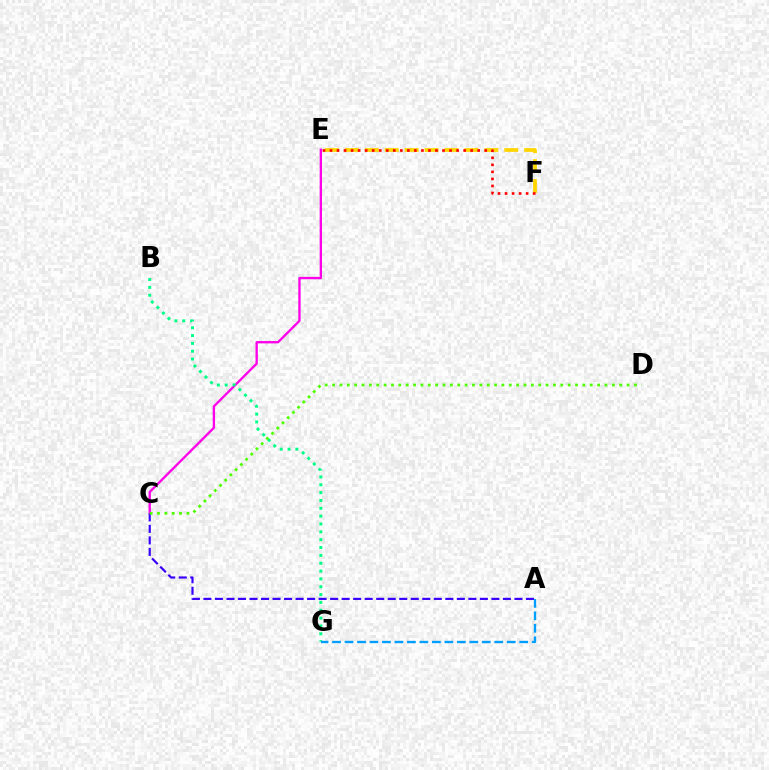{('C', 'E'): [{'color': '#ff00ed', 'line_style': 'solid', 'thickness': 1.68}], ('E', 'F'): [{'color': '#ffd500', 'line_style': 'dashed', 'thickness': 2.71}, {'color': '#ff0000', 'line_style': 'dotted', 'thickness': 1.91}], ('B', 'G'): [{'color': '#00ff86', 'line_style': 'dotted', 'thickness': 2.13}], ('A', 'C'): [{'color': '#3700ff', 'line_style': 'dashed', 'thickness': 1.56}], ('C', 'D'): [{'color': '#4fff00', 'line_style': 'dotted', 'thickness': 2.0}], ('A', 'G'): [{'color': '#009eff', 'line_style': 'dashed', 'thickness': 1.7}]}